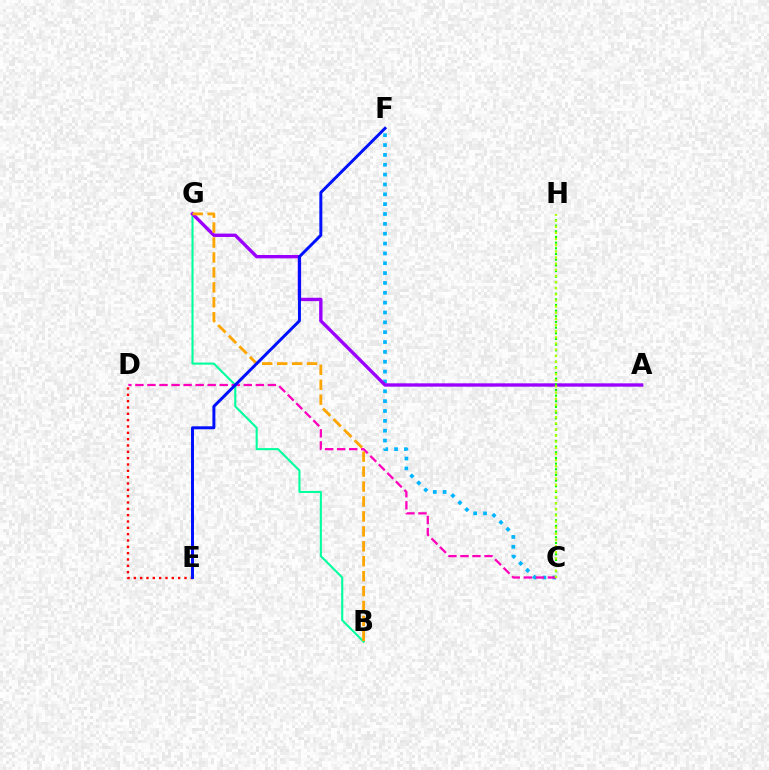{('B', 'G'): [{'color': '#00ff9d', 'line_style': 'solid', 'thickness': 1.5}, {'color': '#ffa500', 'line_style': 'dashed', 'thickness': 2.03}], ('C', 'F'): [{'color': '#00b5ff', 'line_style': 'dotted', 'thickness': 2.68}], ('C', 'D'): [{'color': '#ff00bd', 'line_style': 'dashed', 'thickness': 1.64}], ('A', 'G'): [{'color': '#9b00ff', 'line_style': 'solid', 'thickness': 2.42}], ('D', 'E'): [{'color': '#ff0000', 'line_style': 'dotted', 'thickness': 1.72}], ('C', 'H'): [{'color': '#08ff00', 'line_style': 'dotted', 'thickness': 1.54}, {'color': '#b3ff00', 'line_style': 'dotted', 'thickness': 1.67}], ('E', 'F'): [{'color': '#0010ff', 'line_style': 'solid', 'thickness': 2.13}]}